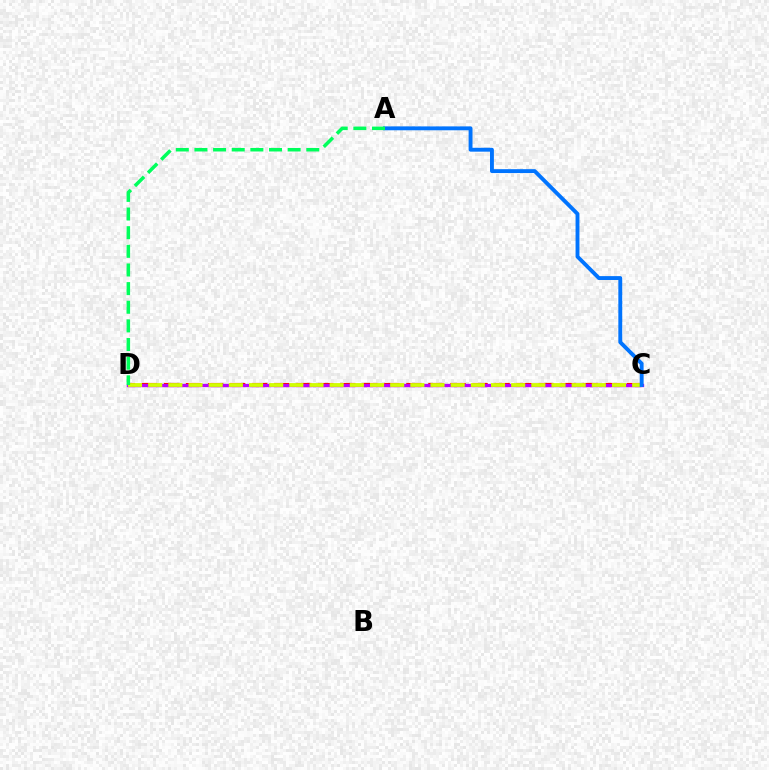{('C', 'D'): [{'color': '#ff0000', 'line_style': 'dashed', 'thickness': 2.99}, {'color': '#b900ff', 'line_style': 'solid', 'thickness': 2.39}, {'color': '#d1ff00', 'line_style': 'dashed', 'thickness': 2.74}], ('A', 'C'): [{'color': '#0074ff', 'line_style': 'solid', 'thickness': 2.8}], ('A', 'D'): [{'color': '#00ff5c', 'line_style': 'dashed', 'thickness': 2.53}]}